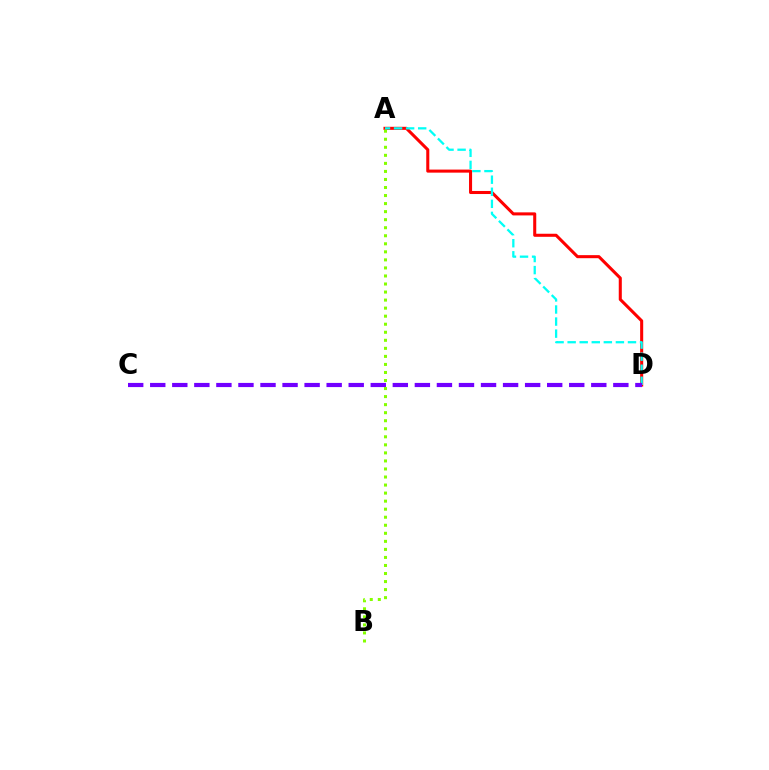{('A', 'D'): [{'color': '#ff0000', 'line_style': 'solid', 'thickness': 2.2}, {'color': '#00fff6', 'line_style': 'dashed', 'thickness': 1.64}], ('C', 'D'): [{'color': '#7200ff', 'line_style': 'dashed', 'thickness': 3.0}], ('A', 'B'): [{'color': '#84ff00', 'line_style': 'dotted', 'thickness': 2.18}]}